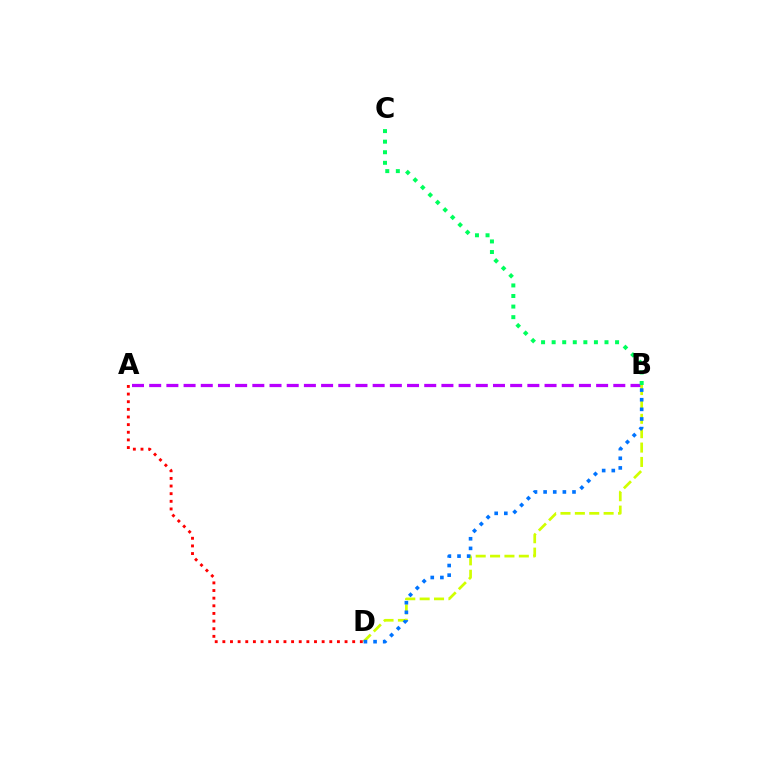{('A', 'B'): [{'color': '#b900ff', 'line_style': 'dashed', 'thickness': 2.34}], ('B', 'D'): [{'color': '#d1ff00', 'line_style': 'dashed', 'thickness': 1.95}, {'color': '#0074ff', 'line_style': 'dotted', 'thickness': 2.62}], ('A', 'D'): [{'color': '#ff0000', 'line_style': 'dotted', 'thickness': 2.08}], ('B', 'C'): [{'color': '#00ff5c', 'line_style': 'dotted', 'thickness': 2.87}]}